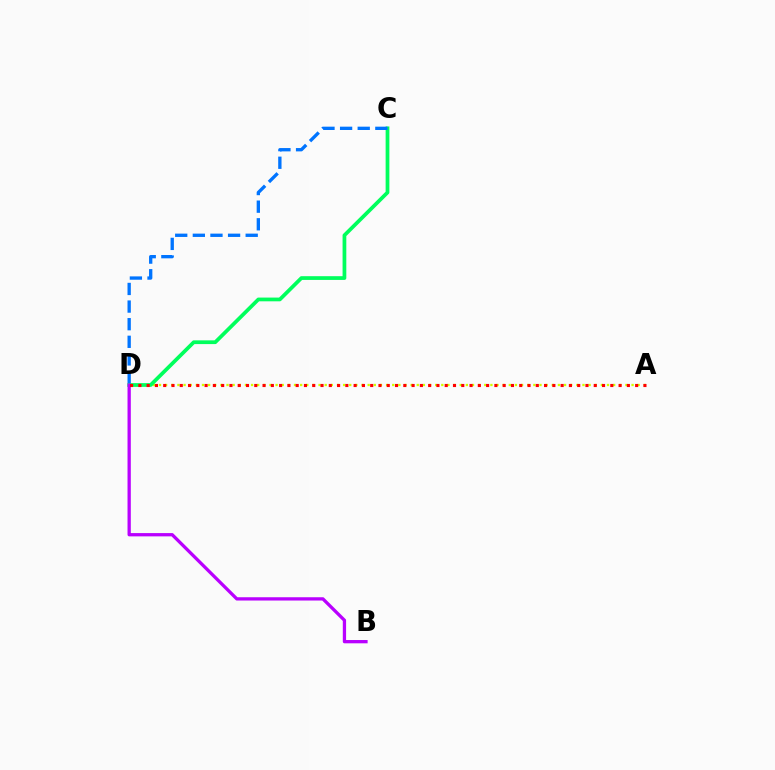{('A', 'D'): [{'color': '#d1ff00', 'line_style': 'dotted', 'thickness': 1.67}, {'color': '#ff0000', 'line_style': 'dotted', 'thickness': 2.25}], ('C', 'D'): [{'color': '#00ff5c', 'line_style': 'solid', 'thickness': 2.69}, {'color': '#0074ff', 'line_style': 'dashed', 'thickness': 2.39}], ('B', 'D'): [{'color': '#b900ff', 'line_style': 'solid', 'thickness': 2.36}]}